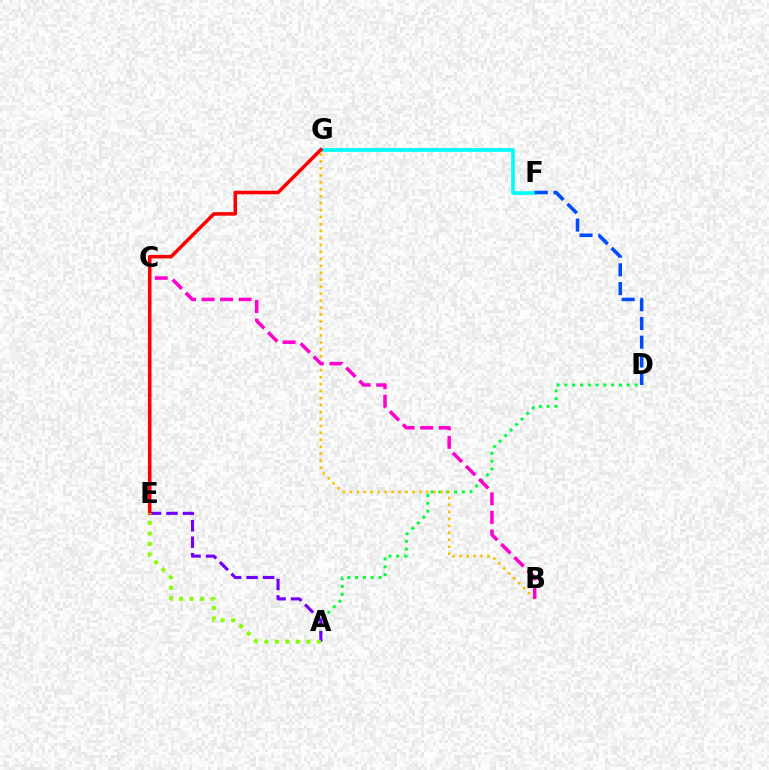{('A', 'D'): [{'color': '#00ff39', 'line_style': 'dotted', 'thickness': 2.12}], ('A', 'E'): [{'color': '#7200ff', 'line_style': 'dashed', 'thickness': 2.24}, {'color': '#84ff00', 'line_style': 'dotted', 'thickness': 2.86}], ('F', 'G'): [{'color': '#00fff6', 'line_style': 'solid', 'thickness': 2.62}], ('B', 'G'): [{'color': '#ffbd00', 'line_style': 'dotted', 'thickness': 1.89}], ('B', 'C'): [{'color': '#ff00cf', 'line_style': 'dashed', 'thickness': 2.52}], ('E', 'G'): [{'color': '#ff0000', 'line_style': 'solid', 'thickness': 2.54}], ('D', 'F'): [{'color': '#004bff', 'line_style': 'dashed', 'thickness': 2.55}]}